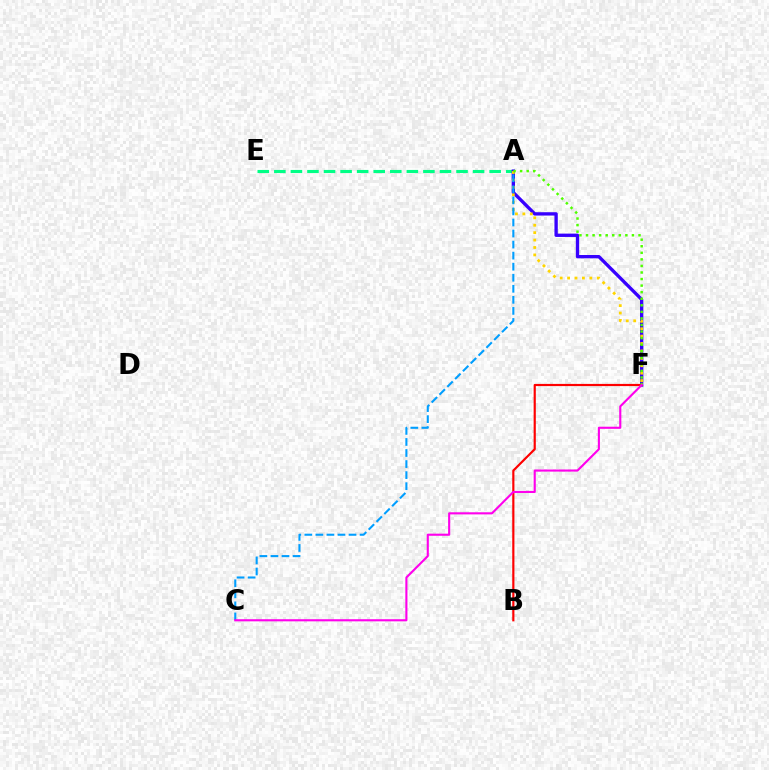{('A', 'E'): [{'color': '#00ff86', 'line_style': 'dashed', 'thickness': 2.25}], ('A', 'F'): [{'color': '#3700ff', 'line_style': 'solid', 'thickness': 2.4}, {'color': '#ffd500', 'line_style': 'dotted', 'thickness': 2.01}, {'color': '#4fff00', 'line_style': 'dotted', 'thickness': 1.78}], ('B', 'F'): [{'color': '#ff0000', 'line_style': 'solid', 'thickness': 1.57}], ('A', 'C'): [{'color': '#009eff', 'line_style': 'dashed', 'thickness': 1.5}], ('C', 'F'): [{'color': '#ff00ed', 'line_style': 'solid', 'thickness': 1.52}]}